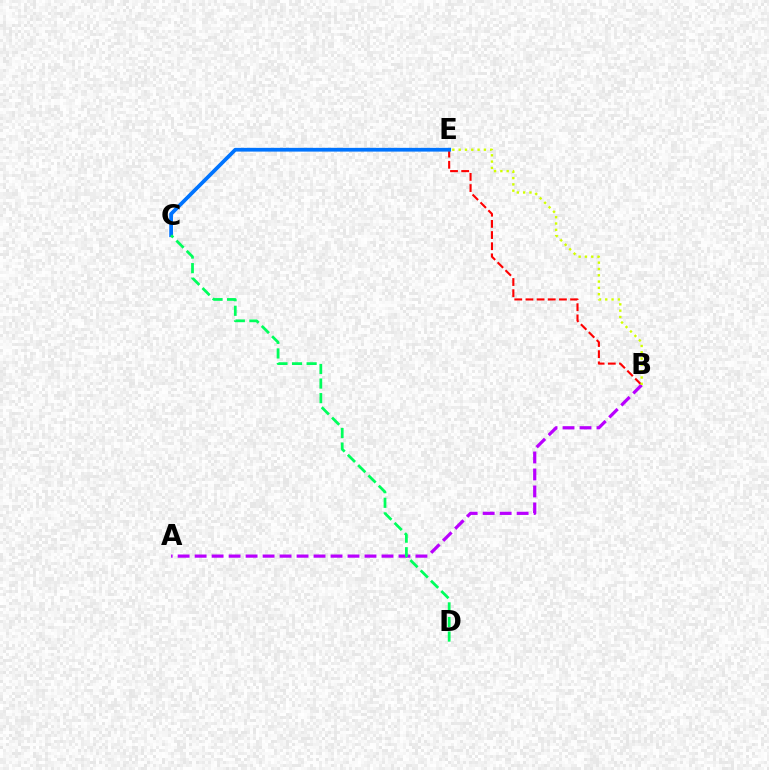{('B', 'E'): [{'color': '#ff0000', 'line_style': 'dashed', 'thickness': 1.52}, {'color': '#d1ff00', 'line_style': 'dotted', 'thickness': 1.71}], ('A', 'B'): [{'color': '#b900ff', 'line_style': 'dashed', 'thickness': 2.31}], ('C', 'E'): [{'color': '#0074ff', 'line_style': 'solid', 'thickness': 2.7}], ('C', 'D'): [{'color': '#00ff5c', 'line_style': 'dashed', 'thickness': 1.98}]}